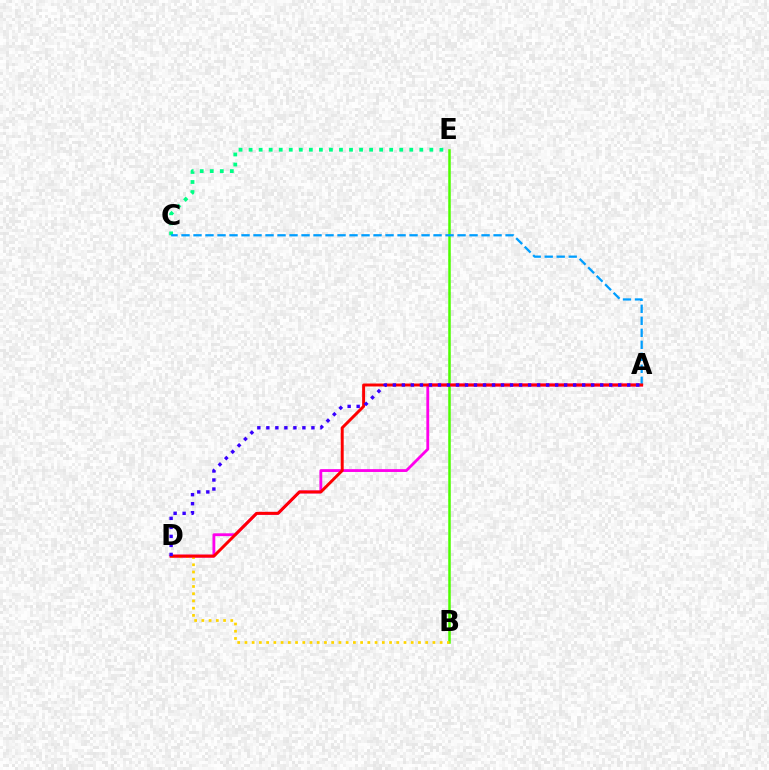{('A', 'D'): [{'color': '#ff00ed', 'line_style': 'solid', 'thickness': 2.04}, {'color': '#ff0000', 'line_style': 'solid', 'thickness': 2.12}, {'color': '#3700ff', 'line_style': 'dotted', 'thickness': 2.45}], ('B', 'E'): [{'color': '#4fff00', 'line_style': 'solid', 'thickness': 1.81}], ('C', 'E'): [{'color': '#00ff86', 'line_style': 'dotted', 'thickness': 2.73}], ('A', 'C'): [{'color': '#009eff', 'line_style': 'dashed', 'thickness': 1.63}], ('B', 'D'): [{'color': '#ffd500', 'line_style': 'dotted', 'thickness': 1.96}]}